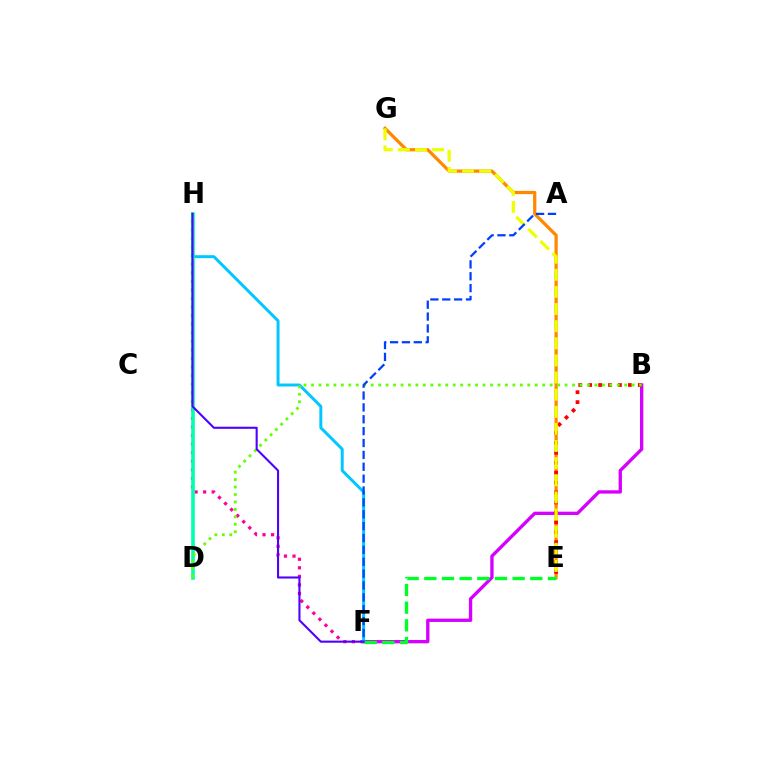{('E', 'G'): [{'color': '#ff8800', 'line_style': 'solid', 'thickness': 2.34}, {'color': '#eeff00', 'line_style': 'dashed', 'thickness': 2.33}], ('B', 'F'): [{'color': '#d600ff', 'line_style': 'solid', 'thickness': 2.39}], ('F', 'H'): [{'color': '#ff00a0', 'line_style': 'dotted', 'thickness': 2.33}, {'color': '#00c7ff', 'line_style': 'solid', 'thickness': 2.13}, {'color': '#4f00ff', 'line_style': 'solid', 'thickness': 1.51}], ('B', 'E'): [{'color': '#ff0000', 'line_style': 'dotted', 'thickness': 2.7}], ('E', 'F'): [{'color': '#00ff27', 'line_style': 'dashed', 'thickness': 2.4}], ('D', 'H'): [{'color': '#00ffaf', 'line_style': 'solid', 'thickness': 2.6}], ('B', 'D'): [{'color': '#66ff00', 'line_style': 'dotted', 'thickness': 2.03}], ('A', 'F'): [{'color': '#003fff', 'line_style': 'dashed', 'thickness': 1.61}]}